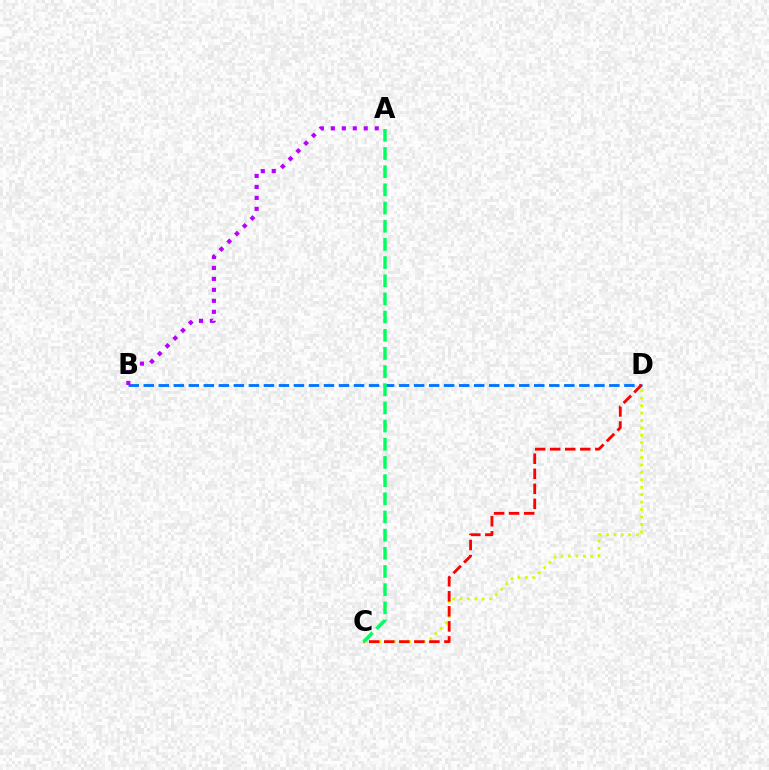{('B', 'D'): [{'color': '#0074ff', 'line_style': 'dashed', 'thickness': 2.04}], ('C', 'D'): [{'color': '#d1ff00', 'line_style': 'dotted', 'thickness': 2.02}, {'color': '#ff0000', 'line_style': 'dashed', 'thickness': 2.04}], ('A', 'B'): [{'color': '#b900ff', 'line_style': 'dotted', 'thickness': 2.98}], ('A', 'C'): [{'color': '#00ff5c', 'line_style': 'dashed', 'thickness': 2.47}]}